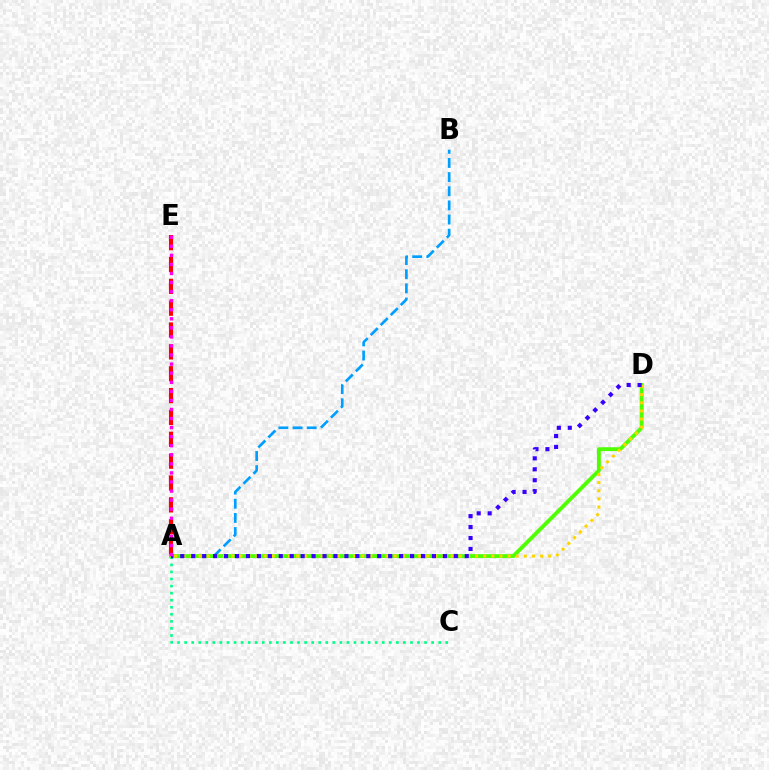{('A', 'B'): [{'color': '#009eff', 'line_style': 'dashed', 'thickness': 1.92}], ('A', 'E'): [{'color': '#ff0000', 'line_style': 'dashed', 'thickness': 2.97}, {'color': '#ff00ed', 'line_style': 'dotted', 'thickness': 2.46}], ('A', 'C'): [{'color': '#00ff86', 'line_style': 'dotted', 'thickness': 1.92}], ('A', 'D'): [{'color': '#4fff00', 'line_style': 'solid', 'thickness': 2.78}, {'color': '#ffd500', 'line_style': 'dotted', 'thickness': 2.21}, {'color': '#3700ff', 'line_style': 'dotted', 'thickness': 2.97}]}